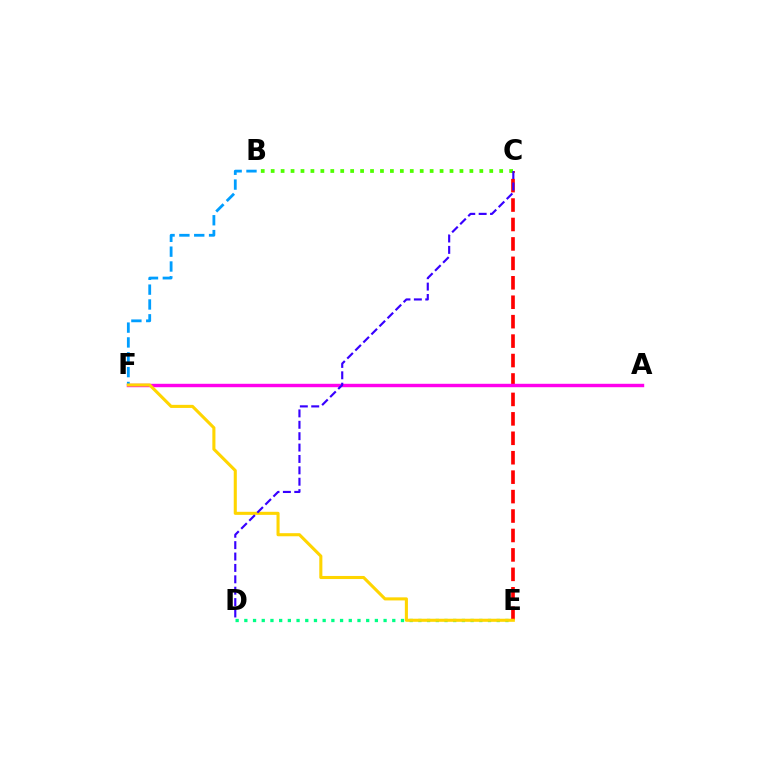{('C', 'E'): [{'color': '#ff0000', 'line_style': 'dashed', 'thickness': 2.64}], ('A', 'F'): [{'color': '#ff00ed', 'line_style': 'solid', 'thickness': 2.46}], ('D', 'E'): [{'color': '#00ff86', 'line_style': 'dotted', 'thickness': 2.36}], ('B', 'C'): [{'color': '#4fff00', 'line_style': 'dotted', 'thickness': 2.7}], ('B', 'F'): [{'color': '#009eff', 'line_style': 'dashed', 'thickness': 2.02}], ('E', 'F'): [{'color': '#ffd500', 'line_style': 'solid', 'thickness': 2.22}], ('C', 'D'): [{'color': '#3700ff', 'line_style': 'dashed', 'thickness': 1.55}]}